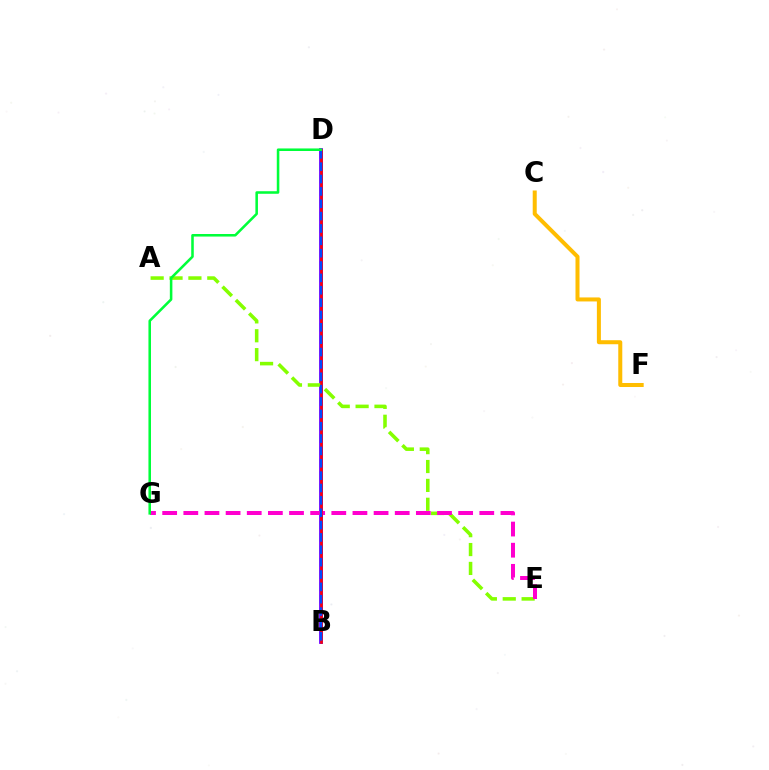{('B', 'D'): [{'color': '#00fff6', 'line_style': 'solid', 'thickness': 1.9}, {'color': '#7200ff', 'line_style': 'solid', 'thickness': 2.74}, {'color': '#ff0000', 'line_style': 'solid', 'thickness': 1.82}, {'color': '#004bff', 'line_style': 'dashed', 'thickness': 1.68}], ('A', 'E'): [{'color': '#84ff00', 'line_style': 'dashed', 'thickness': 2.56}], ('E', 'G'): [{'color': '#ff00cf', 'line_style': 'dashed', 'thickness': 2.87}], ('C', 'F'): [{'color': '#ffbd00', 'line_style': 'solid', 'thickness': 2.89}], ('D', 'G'): [{'color': '#00ff39', 'line_style': 'solid', 'thickness': 1.84}]}